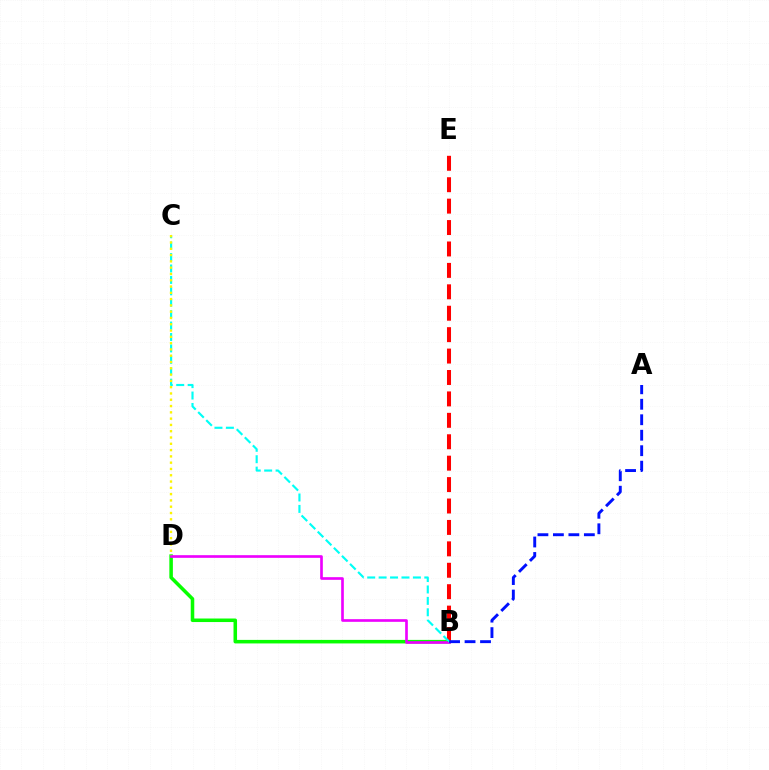{('B', 'D'): [{'color': '#08ff00', 'line_style': 'solid', 'thickness': 2.55}, {'color': '#ee00ff', 'line_style': 'solid', 'thickness': 1.91}], ('B', 'E'): [{'color': '#ff0000', 'line_style': 'dashed', 'thickness': 2.91}], ('B', 'C'): [{'color': '#00fff6', 'line_style': 'dashed', 'thickness': 1.55}], ('C', 'D'): [{'color': '#fcf500', 'line_style': 'dotted', 'thickness': 1.71}], ('A', 'B'): [{'color': '#0010ff', 'line_style': 'dashed', 'thickness': 2.1}]}